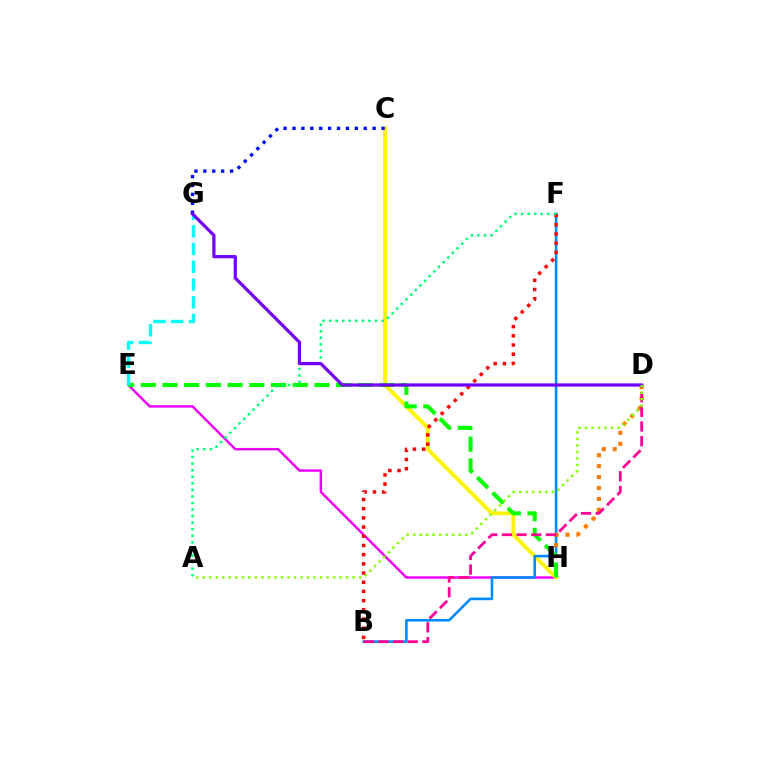{('E', 'H'): [{'color': '#ee00ff', 'line_style': 'solid', 'thickness': 1.76}, {'color': '#08ff00', 'line_style': 'dashed', 'thickness': 2.95}], ('C', 'H'): [{'color': '#fcf500', 'line_style': 'solid', 'thickness': 2.76}], ('B', 'F'): [{'color': '#008cff', 'line_style': 'solid', 'thickness': 1.88}, {'color': '#ff0000', 'line_style': 'dotted', 'thickness': 2.5}], ('D', 'H'): [{'color': '#ff7c00', 'line_style': 'dotted', 'thickness': 2.97}], ('E', 'G'): [{'color': '#00fff6', 'line_style': 'dashed', 'thickness': 2.41}], ('A', 'F'): [{'color': '#00ff74', 'line_style': 'dotted', 'thickness': 1.78}], ('C', 'G'): [{'color': '#0010ff', 'line_style': 'dotted', 'thickness': 2.42}], ('B', 'D'): [{'color': '#ff0094', 'line_style': 'dashed', 'thickness': 1.99}], ('D', 'G'): [{'color': '#7200ff', 'line_style': 'solid', 'thickness': 2.31}], ('A', 'D'): [{'color': '#84ff00', 'line_style': 'dotted', 'thickness': 1.77}]}